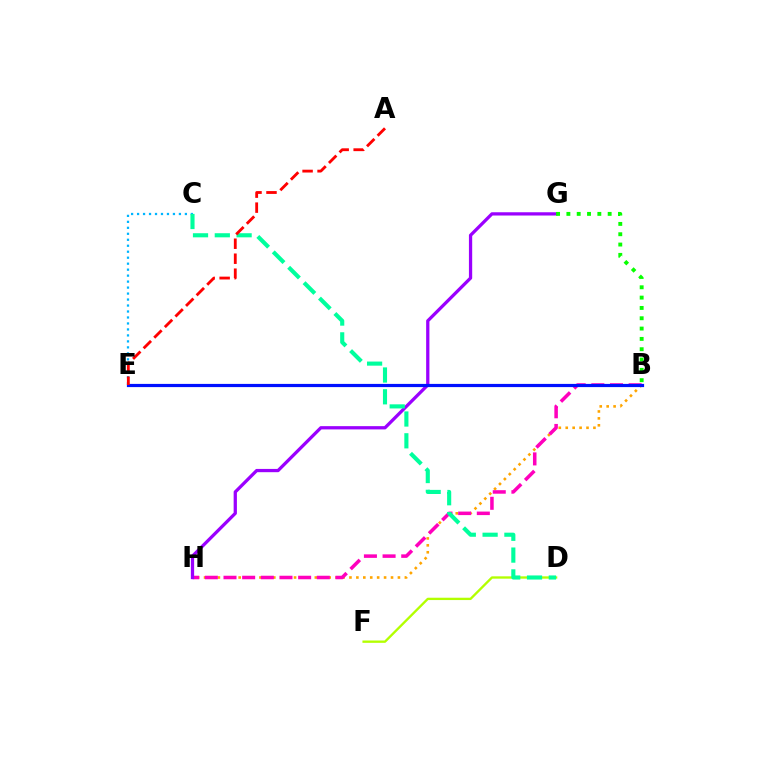{('B', 'H'): [{'color': '#ffa500', 'line_style': 'dotted', 'thickness': 1.88}, {'color': '#ff00bd', 'line_style': 'dashed', 'thickness': 2.53}], ('D', 'F'): [{'color': '#b3ff00', 'line_style': 'solid', 'thickness': 1.68}], ('C', 'E'): [{'color': '#00b5ff', 'line_style': 'dotted', 'thickness': 1.62}], ('G', 'H'): [{'color': '#9b00ff', 'line_style': 'solid', 'thickness': 2.35}], ('C', 'D'): [{'color': '#00ff9d', 'line_style': 'dashed', 'thickness': 2.96}], ('B', 'E'): [{'color': '#0010ff', 'line_style': 'solid', 'thickness': 2.3}], ('A', 'E'): [{'color': '#ff0000', 'line_style': 'dashed', 'thickness': 2.04}], ('B', 'G'): [{'color': '#08ff00', 'line_style': 'dotted', 'thickness': 2.8}]}